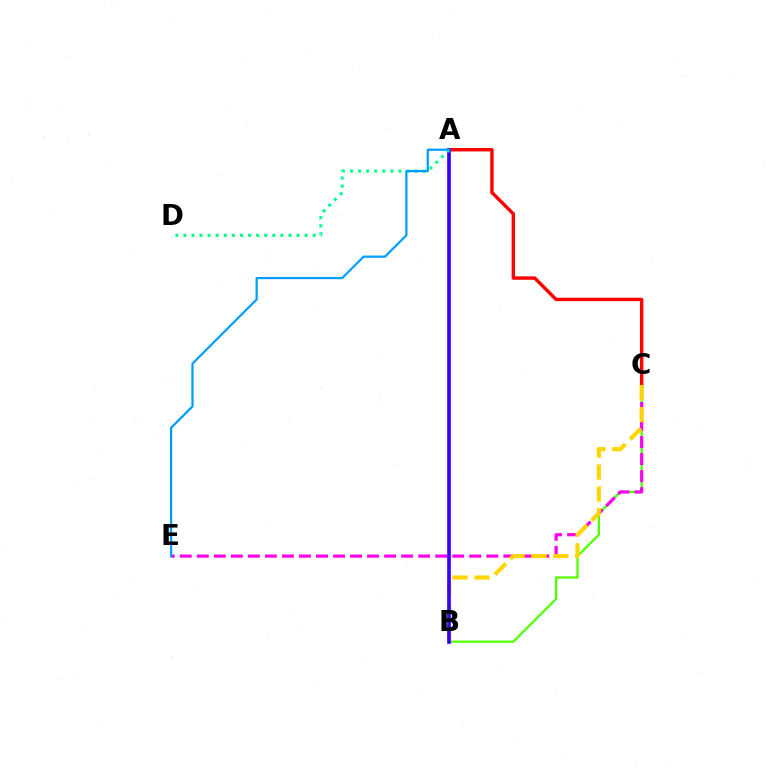{('B', 'C'): [{'color': '#4fff00', 'line_style': 'solid', 'thickness': 1.62}, {'color': '#ffd500', 'line_style': 'dashed', 'thickness': 2.98}], ('C', 'E'): [{'color': '#ff00ed', 'line_style': 'dashed', 'thickness': 2.31}], ('A', 'C'): [{'color': '#ff0000', 'line_style': 'solid', 'thickness': 2.46}], ('A', 'B'): [{'color': '#3700ff', 'line_style': 'solid', 'thickness': 2.64}], ('A', 'D'): [{'color': '#00ff86', 'line_style': 'dotted', 'thickness': 2.2}], ('A', 'E'): [{'color': '#009eff', 'line_style': 'solid', 'thickness': 1.61}]}